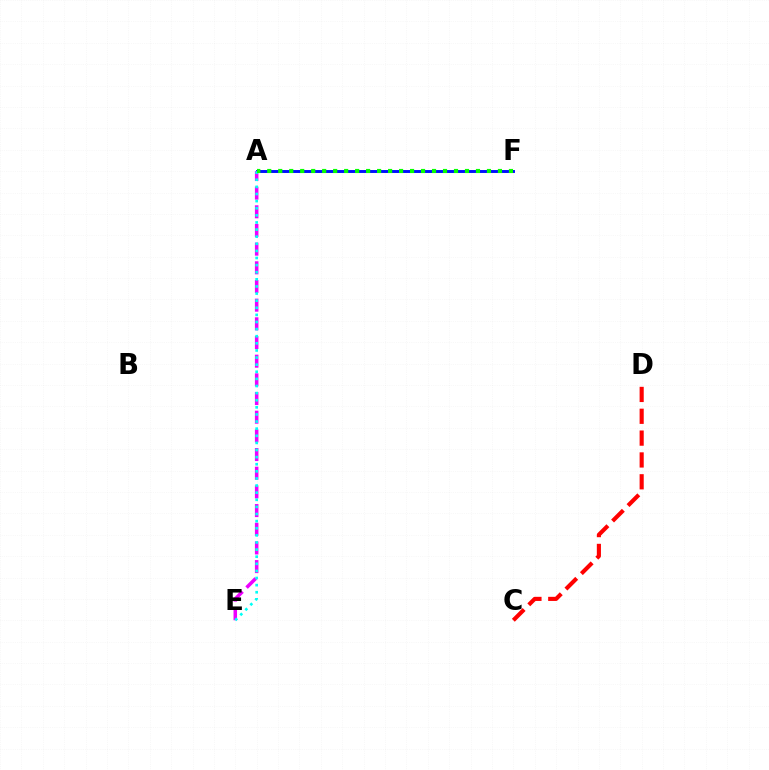{('C', 'D'): [{'color': '#ff0000', 'line_style': 'dashed', 'thickness': 2.97}], ('A', 'F'): [{'color': '#fcf500', 'line_style': 'dotted', 'thickness': 1.81}, {'color': '#0010ff', 'line_style': 'solid', 'thickness': 2.11}, {'color': '#08ff00', 'line_style': 'dotted', 'thickness': 2.98}], ('A', 'E'): [{'color': '#ee00ff', 'line_style': 'dashed', 'thickness': 2.54}, {'color': '#00fff6', 'line_style': 'dotted', 'thickness': 1.93}]}